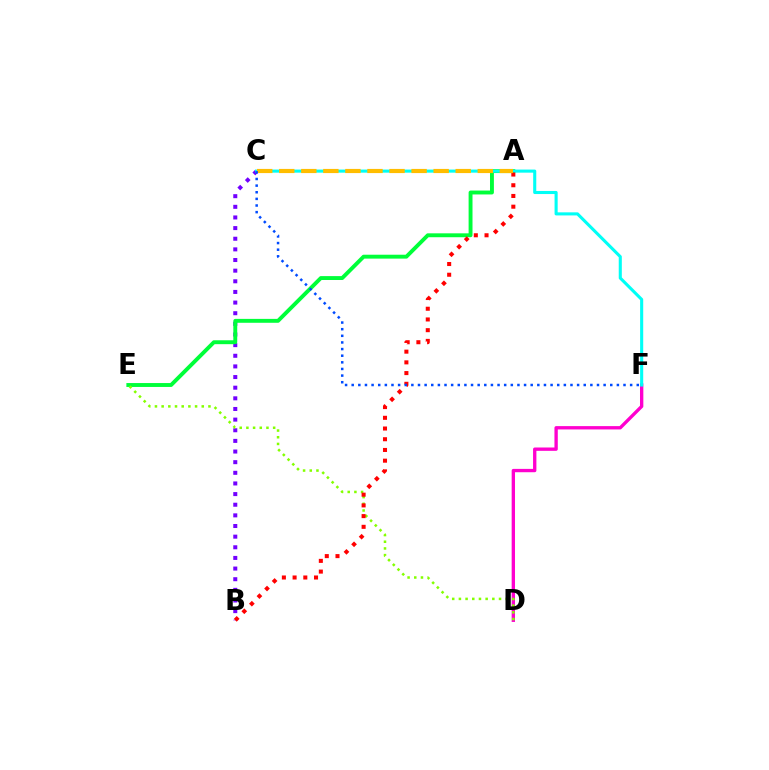{('B', 'C'): [{'color': '#7200ff', 'line_style': 'dotted', 'thickness': 2.89}], ('D', 'F'): [{'color': '#ff00cf', 'line_style': 'solid', 'thickness': 2.4}], ('A', 'E'): [{'color': '#00ff39', 'line_style': 'solid', 'thickness': 2.81}], ('C', 'F'): [{'color': '#00fff6', 'line_style': 'solid', 'thickness': 2.22}, {'color': '#004bff', 'line_style': 'dotted', 'thickness': 1.8}], ('D', 'E'): [{'color': '#84ff00', 'line_style': 'dotted', 'thickness': 1.82}], ('A', 'B'): [{'color': '#ff0000', 'line_style': 'dotted', 'thickness': 2.91}], ('A', 'C'): [{'color': '#ffbd00', 'line_style': 'dashed', 'thickness': 3.0}]}